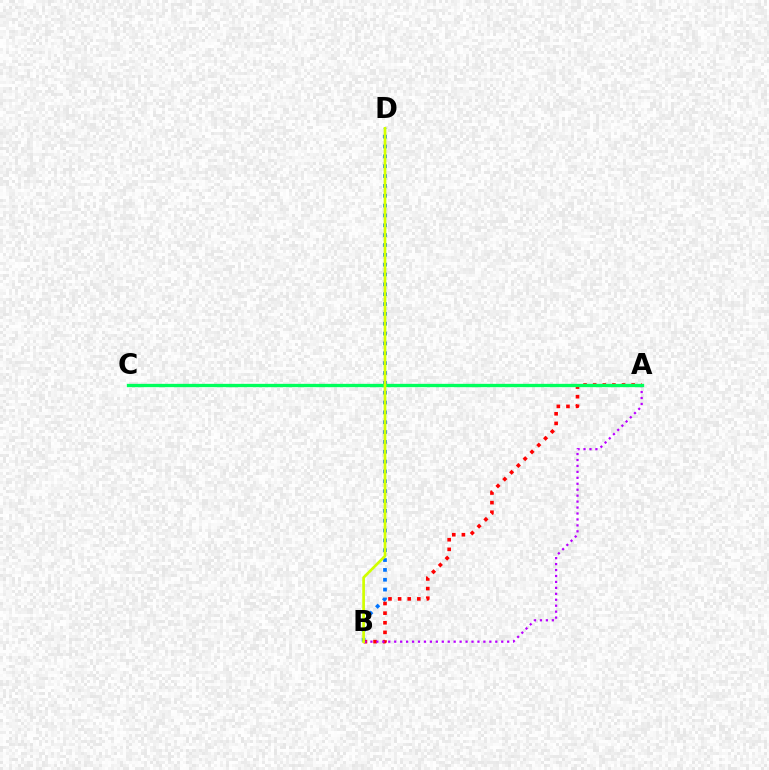{('B', 'D'): [{'color': '#0074ff', 'line_style': 'dotted', 'thickness': 2.68}, {'color': '#d1ff00', 'line_style': 'solid', 'thickness': 1.94}], ('A', 'B'): [{'color': '#ff0000', 'line_style': 'dotted', 'thickness': 2.61}, {'color': '#b900ff', 'line_style': 'dotted', 'thickness': 1.62}], ('A', 'C'): [{'color': '#00ff5c', 'line_style': 'solid', 'thickness': 2.39}]}